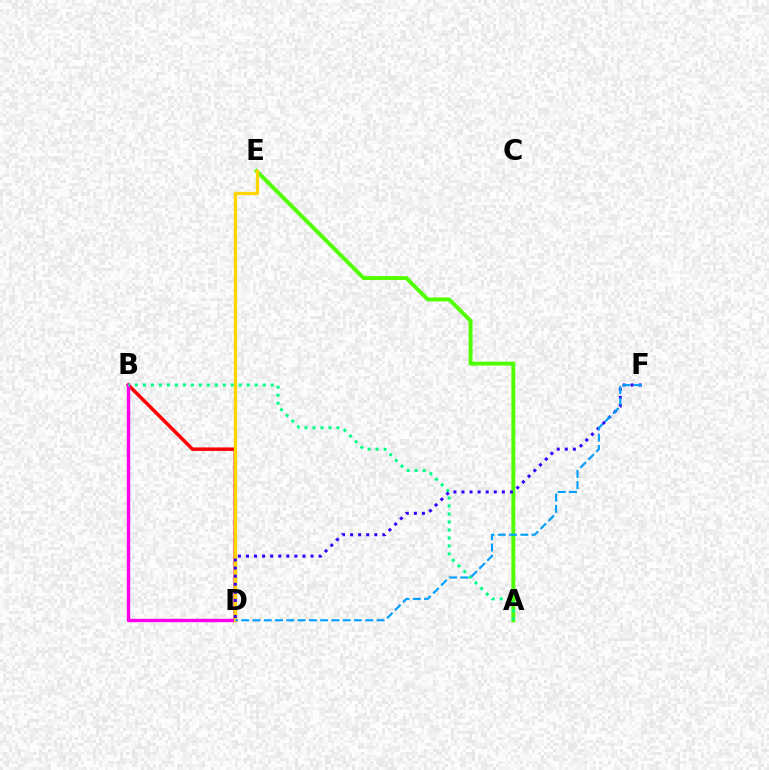{('A', 'E'): [{'color': '#4fff00', 'line_style': 'solid', 'thickness': 2.81}], ('B', 'D'): [{'color': '#ff0000', 'line_style': 'solid', 'thickness': 2.5}, {'color': '#ff00ed', 'line_style': 'solid', 'thickness': 2.46}], ('A', 'B'): [{'color': '#00ff86', 'line_style': 'dotted', 'thickness': 2.17}], ('D', 'E'): [{'color': '#ffd500', 'line_style': 'solid', 'thickness': 2.37}], ('D', 'F'): [{'color': '#3700ff', 'line_style': 'dotted', 'thickness': 2.19}, {'color': '#009eff', 'line_style': 'dashed', 'thickness': 1.53}]}